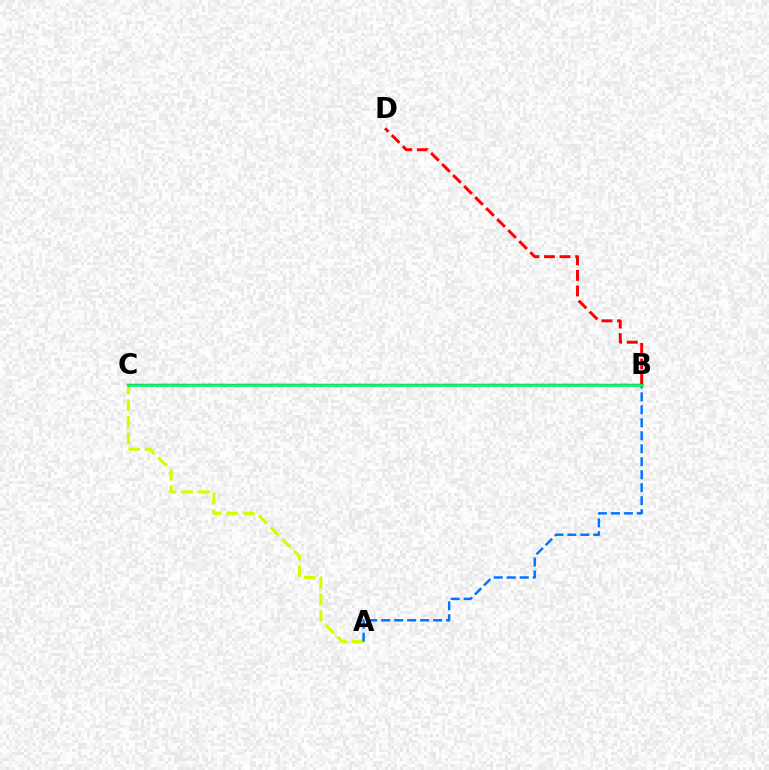{('B', 'C'): [{'color': '#b900ff', 'line_style': 'solid', 'thickness': 1.73}, {'color': '#00ff5c', 'line_style': 'solid', 'thickness': 1.96}], ('A', 'C'): [{'color': '#d1ff00', 'line_style': 'dashed', 'thickness': 2.26}], ('B', 'D'): [{'color': '#ff0000', 'line_style': 'dashed', 'thickness': 2.12}], ('A', 'B'): [{'color': '#0074ff', 'line_style': 'dashed', 'thickness': 1.76}]}